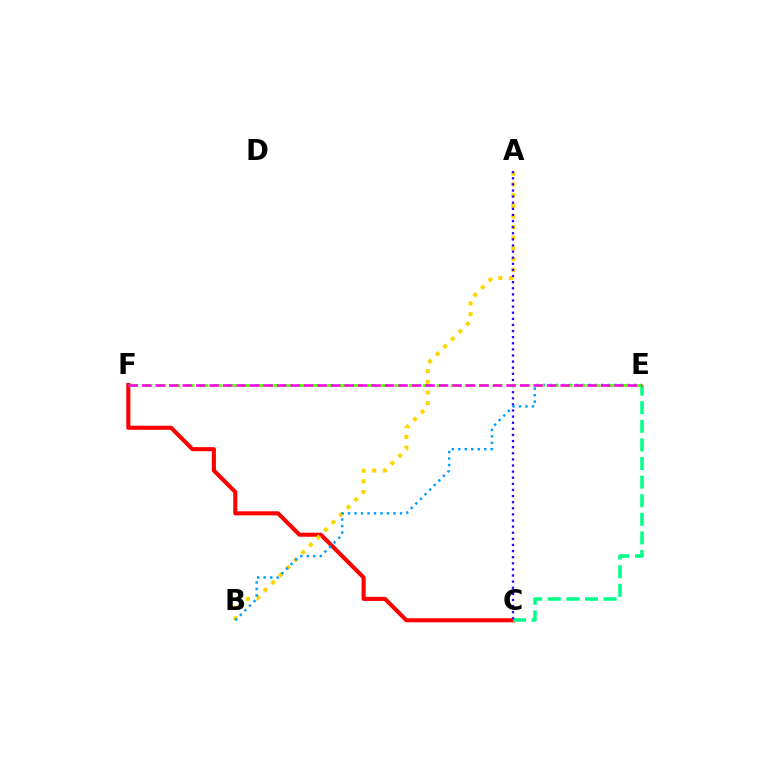{('C', 'F'): [{'color': '#ff0000', 'line_style': 'solid', 'thickness': 2.93}], ('A', 'B'): [{'color': '#ffd500', 'line_style': 'dotted', 'thickness': 2.9}], ('C', 'E'): [{'color': '#00ff86', 'line_style': 'dashed', 'thickness': 2.53}], ('A', 'C'): [{'color': '#3700ff', 'line_style': 'dotted', 'thickness': 1.66}], ('B', 'E'): [{'color': '#009eff', 'line_style': 'dotted', 'thickness': 1.76}], ('E', 'F'): [{'color': '#4fff00', 'line_style': 'dashed', 'thickness': 1.9}, {'color': '#ff00ed', 'line_style': 'dashed', 'thickness': 1.83}]}